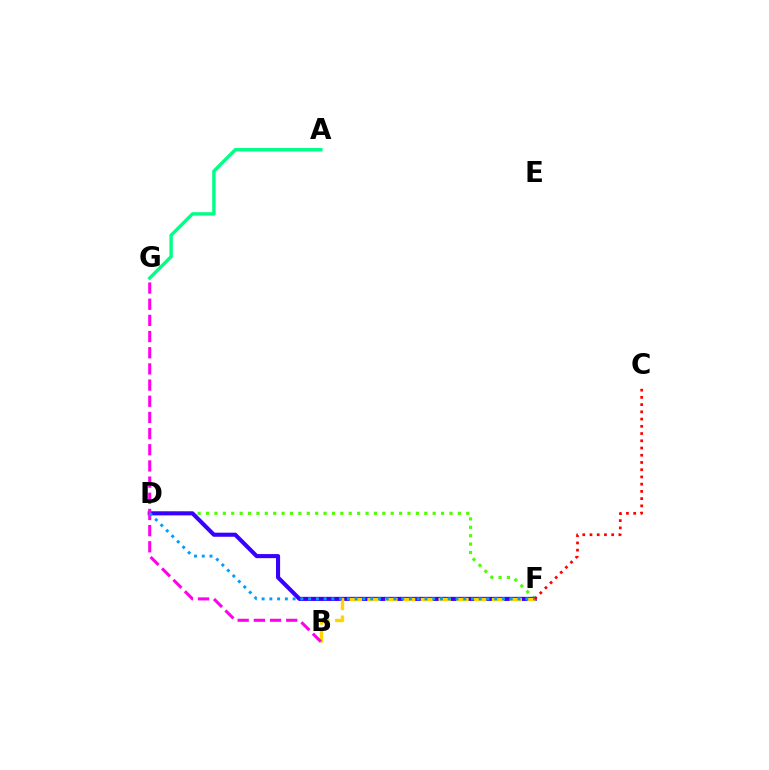{('D', 'F'): [{'color': '#4fff00', 'line_style': 'dotted', 'thickness': 2.28}, {'color': '#3700ff', 'line_style': 'solid', 'thickness': 2.94}, {'color': '#009eff', 'line_style': 'dotted', 'thickness': 2.11}], ('A', 'G'): [{'color': '#00ff86', 'line_style': 'solid', 'thickness': 2.44}], ('B', 'F'): [{'color': '#ffd500', 'line_style': 'dashed', 'thickness': 2.41}], ('B', 'G'): [{'color': '#ff00ed', 'line_style': 'dashed', 'thickness': 2.2}], ('C', 'F'): [{'color': '#ff0000', 'line_style': 'dotted', 'thickness': 1.96}]}